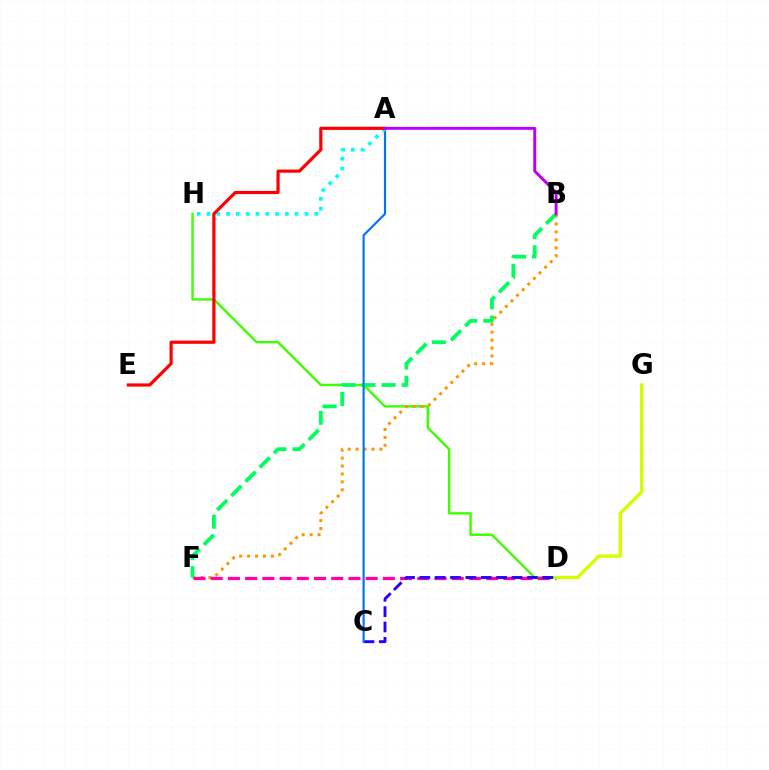{('D', 'H'): [{'color': '#3dff00', 'line_style': 'solid', 'thickness': 1.73}], ('B', 'F'): [{'color': '#ff9400', 'line_style': 'dotted', 'thickness': 2.16}, {'color': '#00ff5c', 'line_style': 'dashed', 'thickness': 2.73}], ('D', 'F'): [{'color': '#ff00ac', 'line_style': 'dashed', 'thickness': 2.34}], ('C', 'D'): [{'color': '#2500ff', 'line_style': 'dashed', 'thickness': 2.09}], ('A', 'C'): [{'color': '#0074ff', 'line_style': 'solid', 'thickness': 1.54}], ('D', 'G'): [{'color': '#d1ff00', 'line_style': 'solid', 'thickness': 2.43}], ('A', 'H'): [{'color': '#00fff6', 'line_style': 'dotted', 'thickness': 2.66}], ('A', 'E'): [{'color': '#ff0000', 'line_style': 'solid', 'thickness': 2.29}], ('A', 'B'): [{'color': '#b900ff', 'line_style': 'solid', 'thickness': 2.11}]}